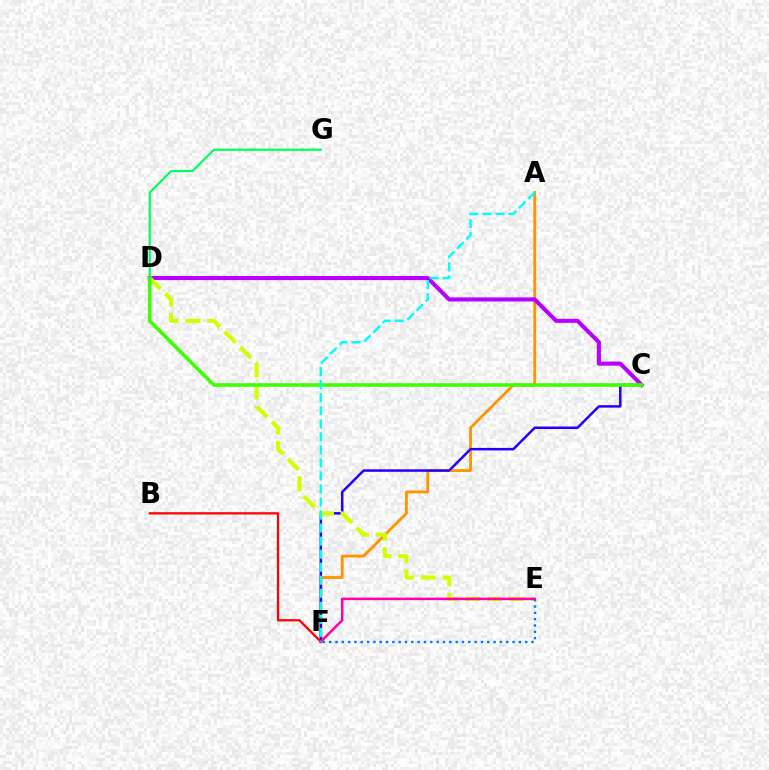{('A', 'F'): [{'color': '#ff9400', 'line_style': 'solid', 'thickness': 2.04}, {'color': '#00fff6', 'line_style': 'dashed', 'thickness': 1.77}], ('C', 'F'): [{'color': '#2500ff', 'line_style': 'solid', 'thickness': 1.81}], ('C', 'D'): [{'color': '#b900ff', 'line_style': 'solid', 'thickness': 2.94}, {'color': '#3dff00', 'line_style': 'solid', 'thickness': 2.57}], ('D', 'E'): [{'color': '#d1ff00', 'line_style': 'dashed', 'thickness': 2.98}], ('B', 'F'): [{'color': '#ff0000', 'line_style': 'solid', 'thickness': 1.63}], ('E', 'F'): [{'color': '#ff00ac', 'line_style': 'solid', 'thickness': 1.81}, {'color': '#0074ff', 'line_style': 'dotted', 'thickness': 1.72}], ('D', 'G'): [{'color': '#00ff5c', 'line_style': 'solid', 'thickness': 1.56}]}